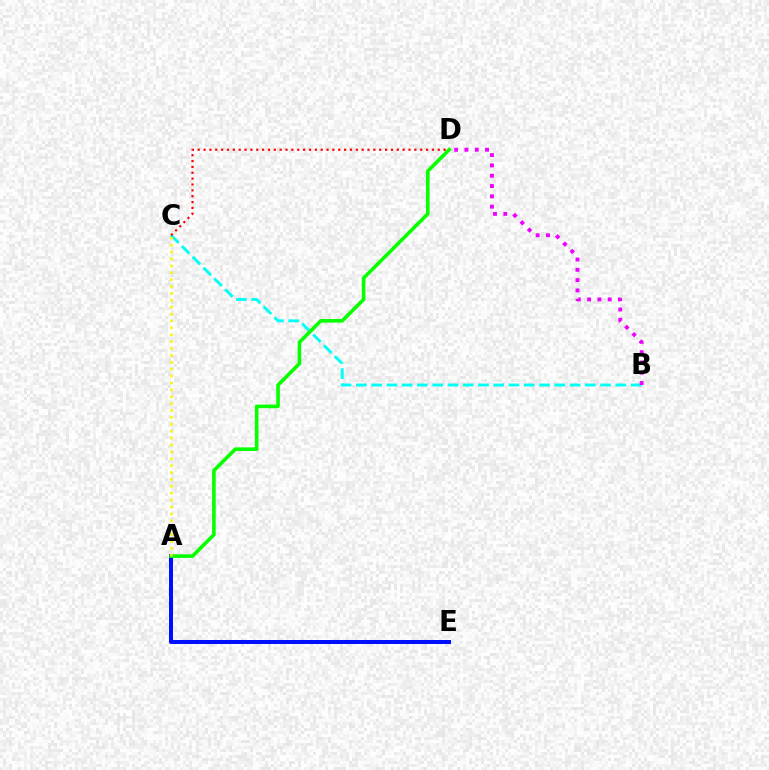{('A', 'E'): [{'color': '#0010ff', 'line_style': 'solid', 'thickness': 2.88}], ('B', 'C'): [{'color': '#00fff6', 'line_style': 'dashed', 'thickness': 2.07}], ('A', 'D'): [{'color': '#08ff00', 'line_style': 'solid', 'thickness': 2.59}], ('B', 'D'): [{'color': '#ee00ff', 'line_style': 'dotted', 'thickness': 2.8}], ('C', 'D'): [{'color': '#ff0000', 'line_style': 'dotted', 'thickness': 1.59}], ('A', 'C'): [{'color': '#fcf500', 'line_style': 'dotted', 'thickness': 1.87}]}